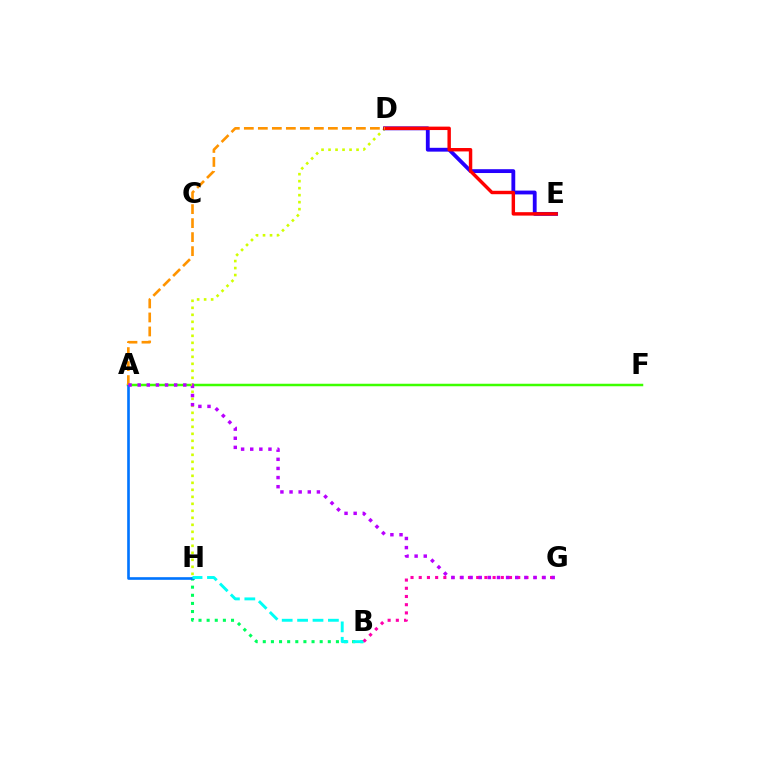{('A', 'F'): [{'color': '#3dff00', 'line_style': 'solid', 'thickness': 1.8}], ('B', 'H'): [{'color': '#00ff5c', 'line_style': 'dotted', 'thickness': 2.21}, {'color': '#00fff6', 'line_style': 'dashed', 'thickness': 2.09}], ('D', 'H'): [{'color': '#d1ff00', 'line_style': 'dotted', 'thickness': 1.9}], ('A', 'H'): [{'color': '#0074ff', 'line_style': 'solid', 'thickness': 1.9}], ('D', 'E'): [{'color': '#2500ff', 'line_style': 'solid', 'thickness': 2.76}, {'color': '#ff0000', 'line_style': 'solid', 'thickness': 2.47}], ('B', 'G'): [{'color': '#ff00ac', 'line_style': 'dotted', 'thickness': 2.23}], ('A', 'D'): [{'color': '#ff9400', 'line_style': 'dashed', 'thickness': 1.9}], ('A', 'G'): [{'color': '#b900ff', 'line_style': 'dotted', 'thickness': 2.48}]}